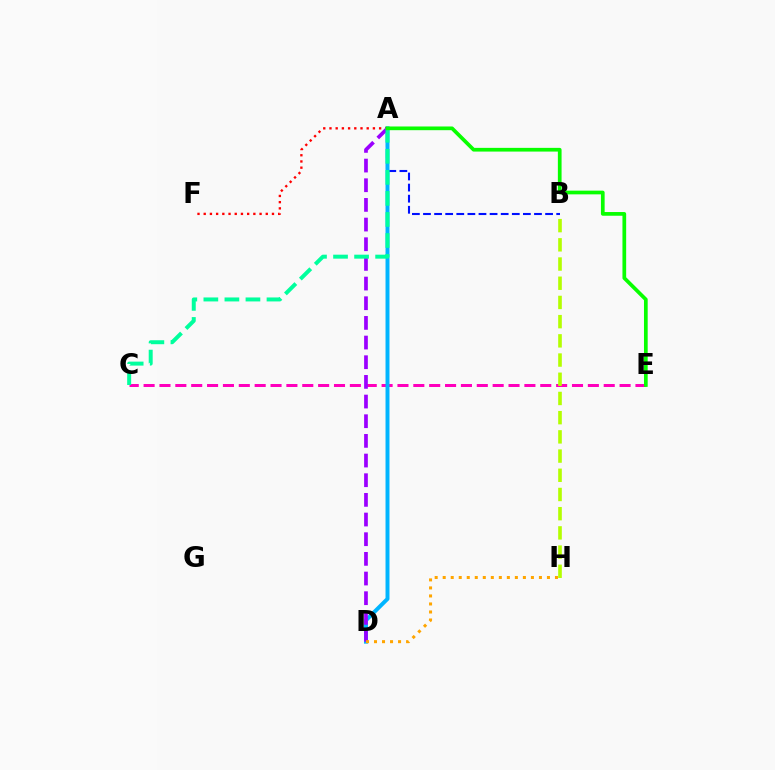{('C', 'E'): [{'color': '#ff00bd', 'line_style': 'dashed', 'thickness': 2.16}], ('A', 'B'): [{'color': '#0010ff', 'line_style': 'dashed', 'thickness': 1.51}], ('A', 'D'): [{'color': '#00b5ff', 'line_style': 'solid', 'thickness': 2.85}, {'color': '#9b00ff', 'line_style': 'dashed', 'thickness': 2.67}], ('A', 'F'): [{'color': '#ff0000', 'line_style': 'dotted', 'thickness': 1.69}], ('A', 'C'): [{'color': '#00ff9d', 'line_style': 'dashed', 'thickness': 2.86}], ('D', 'H'): [{'color': '#ffa500', 'line_style': 'dotted', 'thickness': 2.18}], ('B', 'H'): [{'color': '#b3ff00', 'line_style': 'dashed', 'thickness': 2.61}], ('A', 'E'): [{'color': '#08ff00', 'line_style': 'solid', 'thickness': 2.67}]}